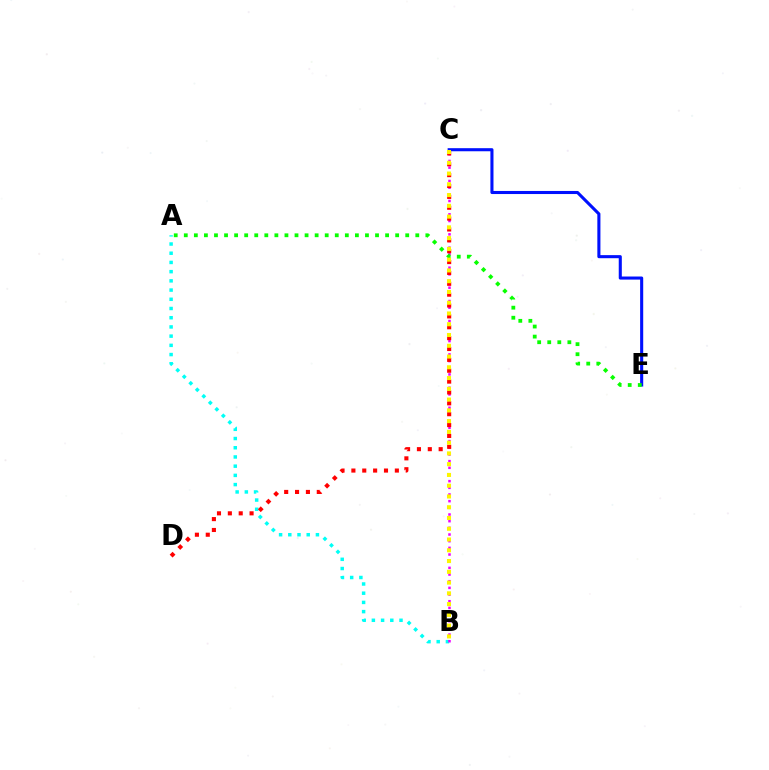{('A', 'B'): [{'color': '#00fff6', 'line_style': 'dotted', 'thickness': 2.5}], ('B', 'C'): [{'color': '#ee00ff', 'line_style': 'dotted', 'thickness': 1.81}, {'color': '#fcf500', 'line_style': 'dotted', 'thickness': 2.92}], ('C', 'D'): [{'color': '#ff0000', 'line_style': 'dotted', 'thickness': 2.95}], ('C', 'E'): [{'color': '#0010ff', 'line_style': 'solid', 'thickness': 2.22}], ('A', 'E'): [{'color': '#08ff00', 'line_style': 'dotted', 'thickness': 2.73}]}